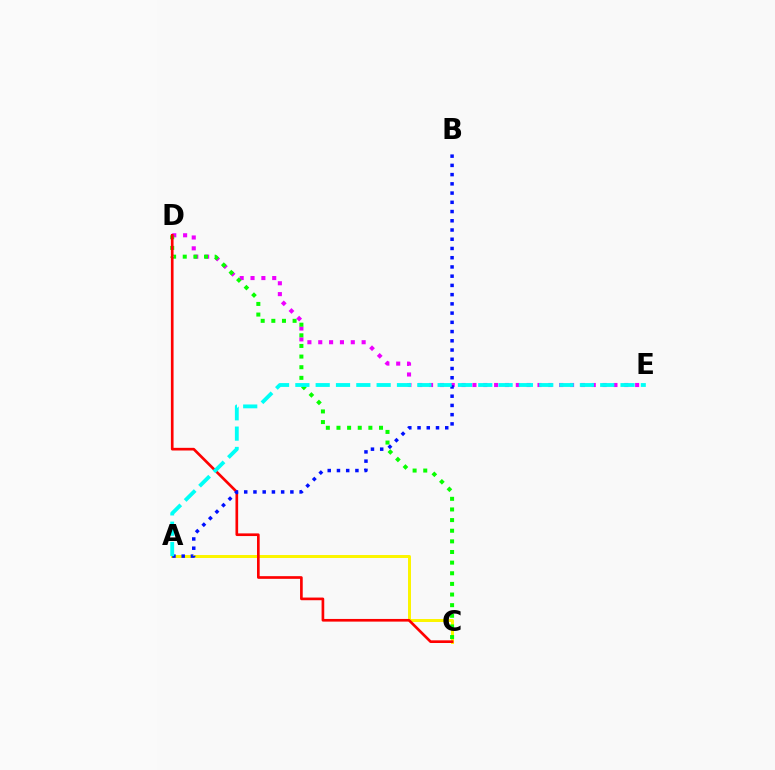{('D', 'E'): [{'color': '#ee00ff', 'line_style': 'dotted', 'thickness': 2.95}], ('A', 'C'): [{'color': '#fcf500', 'line_style': 'solid', 'thickness': 2.16}], ('C', 'D'): [{'color': '#08ff00', 'line_style': 'dotted', 'thickness': 2.89}, {'color': '#ff0000', 'line_style': 'solid', 'thickness': 1.92}], ('A', 'B'): [{'color': '#0010ff', 'line_style': 'dotted', 'thickness': 2.51}], ('A', 'E'): [{'color': '#00fff6', 'line_style': 'dashed', 'thickness': 2.76}]}